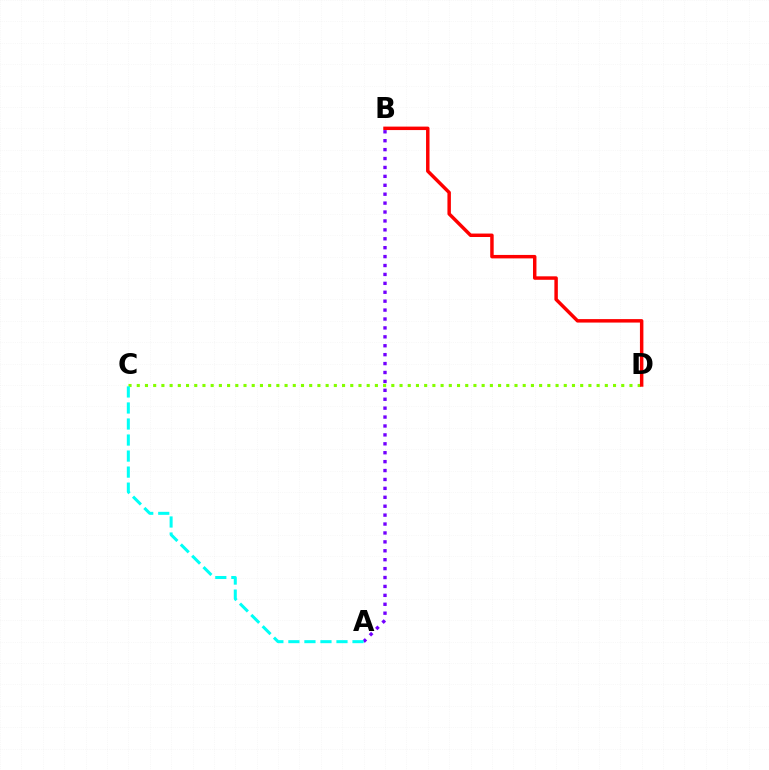{('C', 'D'): [{'color': '#84ff00', 'line_style': 'dotted', 'thickness': 2.23}], ('B', 'D'): [{'color': '#ff0000', 'line_style': 'solid', 'thickness': 2.49}], ('A', 'B'): [{'color': '#7200ff', 'line_style': 'dotted', 'thickness': 2.42}], ('A', 'C'): [{'color': '#00fff6', 'line_style': 'dashed', 'thickness': 2.18}]}